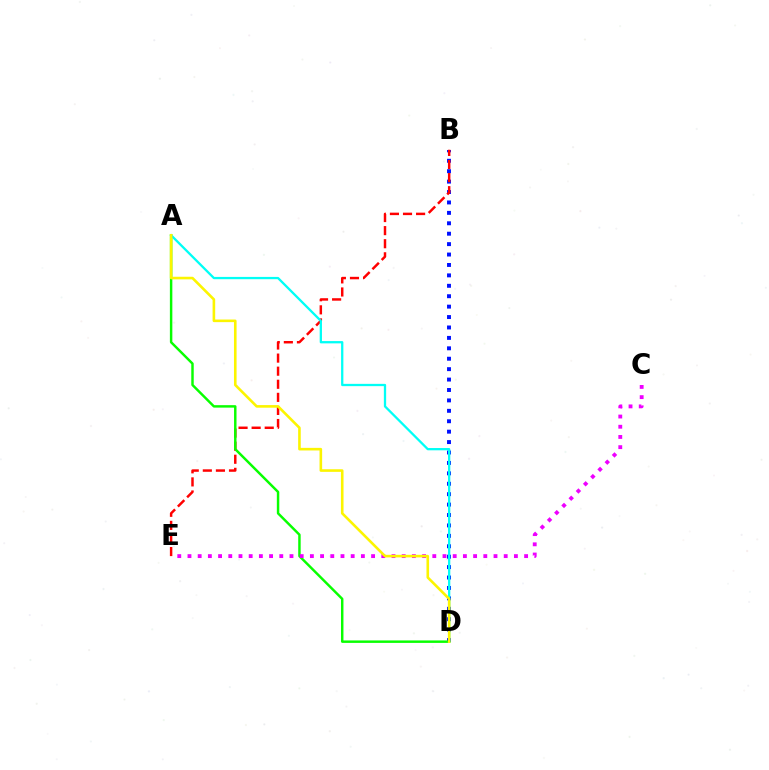{('B', 'D'): [{'color': '#0010ff', 'line_style': 'dotted', 'thickness': 2.83}], ('B', 'E'): [{'color': '#ff0000', 'line_style': 'dashed', 'thickness': 1.78}], ('A', 'D'): [{'color': '#08ff00', 'line_style': 'solid', 'thickness': 1.77}, {'color': '#00fff6', 'line_style': 'solid', 'thickness': 1.65}, {'color': '#fcf500', 'line_style': 'solid', 'thickness': 1.87}], ('C', 'E'): [{'color': '#ee00ff', 'line_style': 'dotted', 'thickness': 2.77}]}